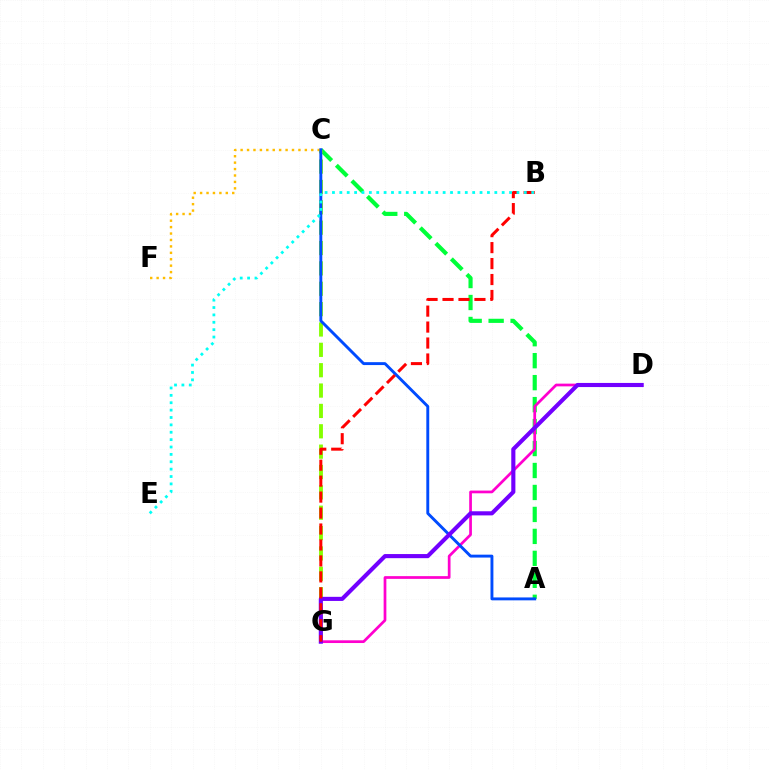{('A', 'C'): [{'color': '#00ff39', 'line_style': 'dashed', 'thickness': 2.98}, {'color': '#004bff', 'line_style': 'solid', 'thickness': 2.09}], ('C', 'G'): [{'color': '#84ff00', 'line_style': 'dashed', 'thickness': 2.77}], ('D', 'G'): [{'color': '#ff00cf', 'line_style': 'solid', 'thickness': 1.96}, {'color': '#7200ff', 'line_style': 'solid', 'thickness': 2.96}], ('C', 'F'): [{'color': '#ffbd00', 'line_style': 'dotted', 'thickness': 1.75}], ('B', 'G'): [{'color': '#ff0000', 'line_style': 'dashed', 'thickness': 2.17}], ('B', 'E'): [{'color': '#00fff6', 'line_style': 'dotted', 'thickness': 2.0}]}